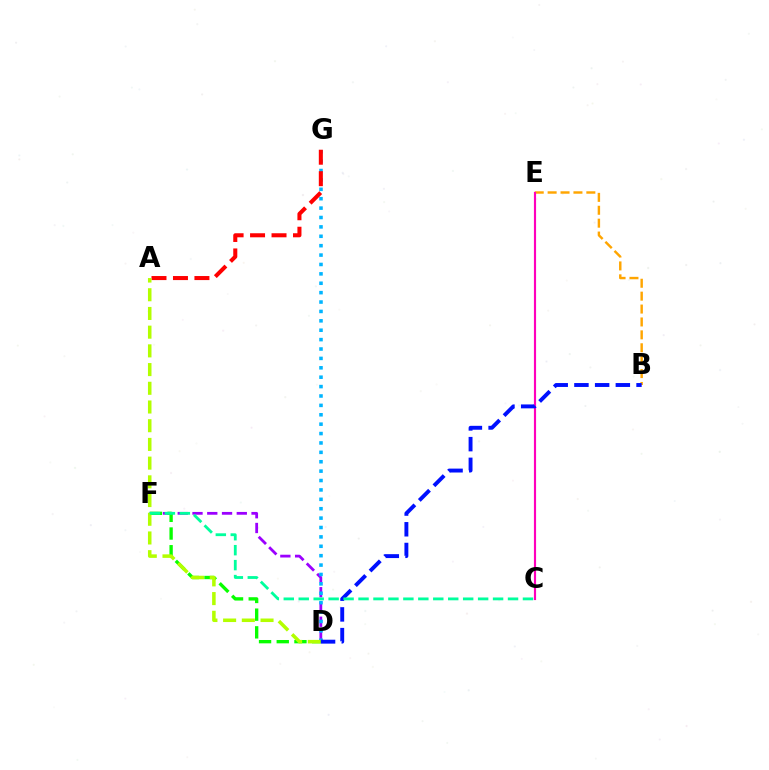{('D', 'F'): [{'color': '#9b00ff', 'line_style': 'dashed', 'thickness': 2.01}, {'color': '#08ff00', 'line_style': 'dashed', 'thickness': 2.4}], ('D', 'G'): [{'color': '#00b5ff', 'line_style': 'dotted', 'thickness': 2.55}], ('B', 'E'): [{'color': '#ffa500', 'line_style': 'dashed', 'thickness': 1.75}], ('C', 'E'): [{'color': '#ff00bd', 'line_style': 'solid', 'thickness': 1.55}], ('A', 'G'): [{'color': '#ff0000', 'line_style': 'dashed', 'thickness': 2.92}], ('A', 'D'): [{'color': '#b3ff00', 'line_style': 'dashed', 'thickness': 2.54}], ('B', 'D'): [{'color': '#0010ff', 'line_style': 'dashed', 'thickness': 2.81}], ('C', 'F'): [{'color': '#00ff9d', 'line_style': 'dashed', 'thickness': 2.03}]}